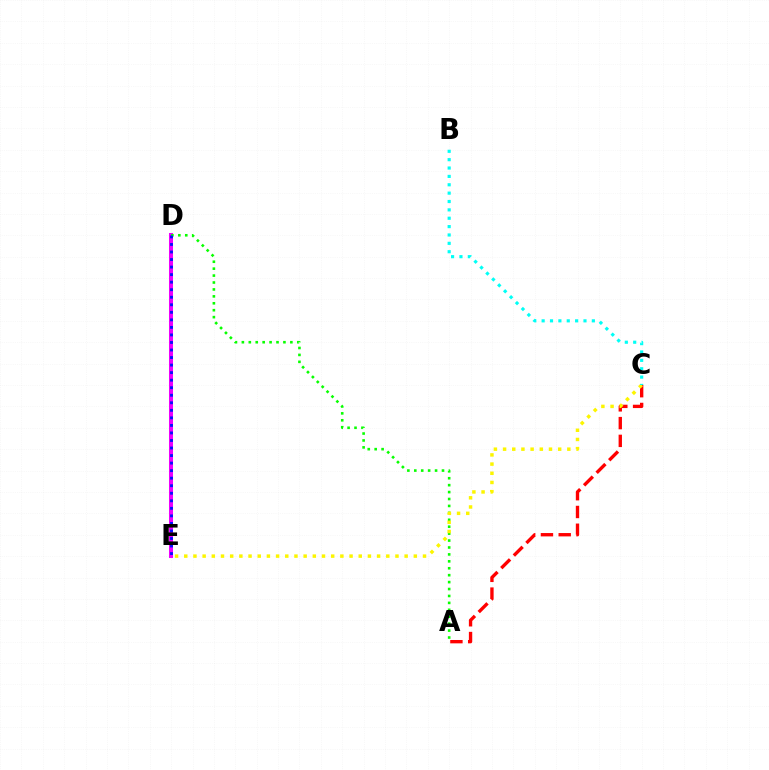{('D', 'E'): [{'color': '#ee00ff', 'line_style': 'solid', 'thickness': 2.9}, {'color': '#0010ff', 'line_style': 'dotted', 'thickness': 2.05}], ('A', 'C'): [{'color': '#ff0000', 'line_style': 'dashed', 'thickness': 2.41}], ('A', 'D'): [{'color': '#08ff00', 'line_style': 'dotted', 'thickness': 1.88}], ('C', 'E'): [{'color': '#fcf500', 'line_style': 'dotted', 'thickness': 2.49}], ('B', 'C'): [{'color': '#00fff6', 'line_style': 'dotted', 'thickness': 2.27}]}